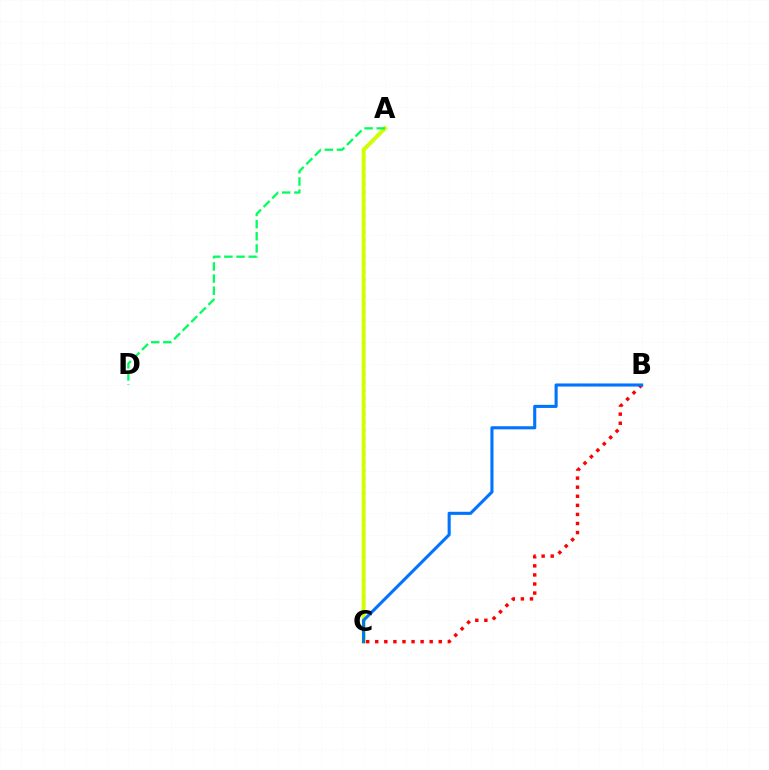{('A', 'C'): [{'color': '#b900ff', 'line_style': 'dotted', 'thickness': 2.15}, {'color': '#d1ff00', 'line_style': 'solid', 'thickness': 2.82}], ('B', 'C'): [{'color': '#ff0000', 'line_style': 'dotted', 'thickness': 2.47}, {'color': '#0074ff', 'line_style': 'solid', 'thickness': 2.23}], ('A', 'D'): [{'color': '#00ff5c', 'line_style': 'dashed', 'thickness': 1.65}]}